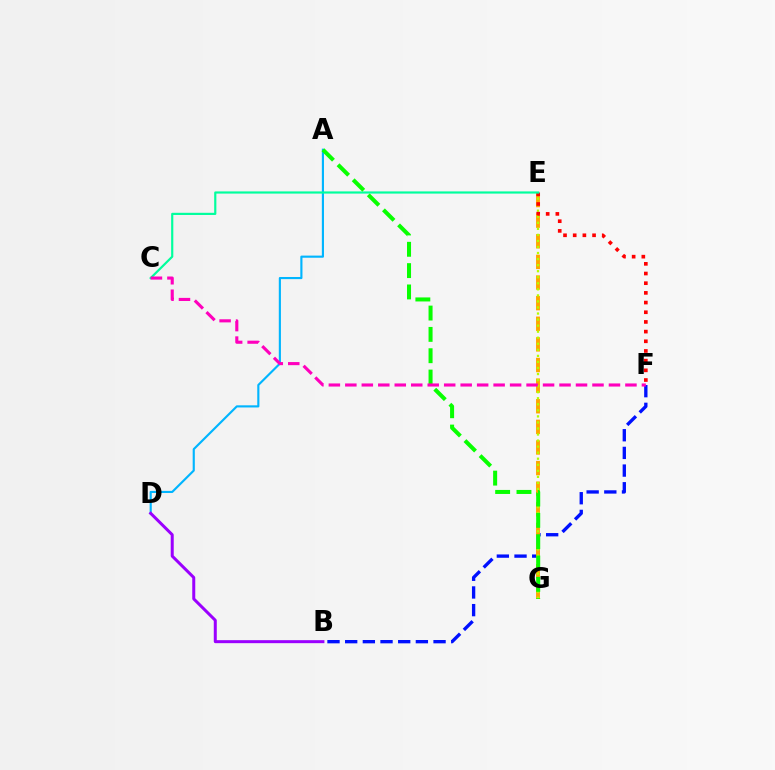{('B', 'F'): [{'color': '#0010ff', 'line_style': 'dashed', 'thickness': 2.4}], ('A', 'D'): [{'color': '#00b5ff', 'line_style': 'solid', 'thickness': 1.54}], ('E', 'G'): [{'color': '#ffa500', 'line_style': 'dashed', 'thickness': 2.8}, {'color': '#b3ff00', 'line_style': 'dotted', 'thickness': 1.64}], ('E', 'F'): [{'color': '#ff0000', 'line_style': 'dotted', 'thickness': 2.63}], ('C', 'E'): [{'color': '#00ff9d', 'line_style': 'solid', 'thickness': 1.57}], ('A', 'G'): [{'color': '#08ff00', 'line_style': 'dashed', 'thickness': 2.9}], ('C', 'F'): [{'color': '#ff00bd', 'line_style': 'dashed', 'thickness': 2.24}], ('B', 'D'): [{'color': '#9b00ff', 'line_style': 'solid', 'thickness': 2.16}]}